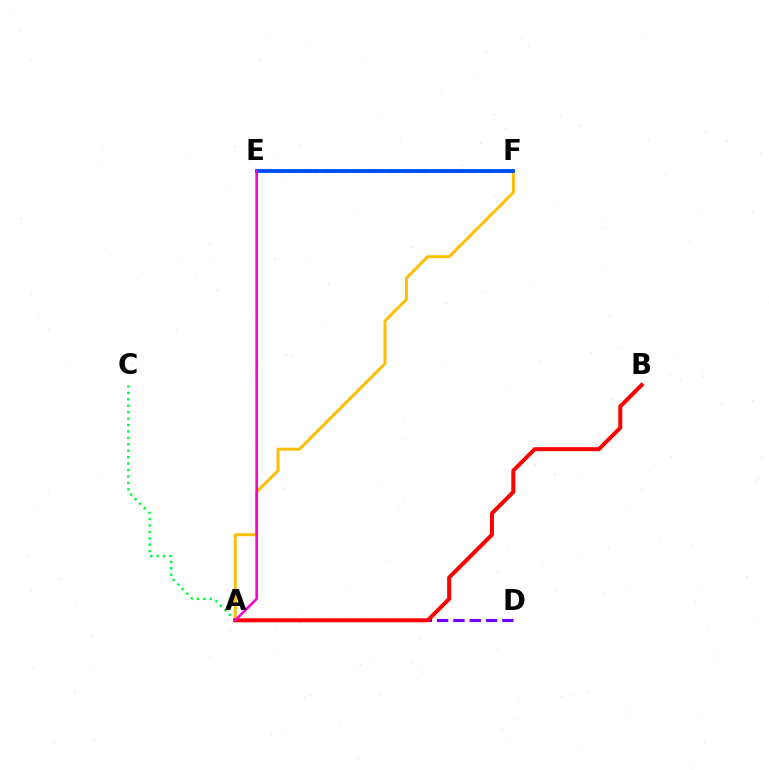{('E', 'F'): [{'color': '#00fff6', 'line_style': 'dashed', 'thickness': 2.94}, {'color': '#84ff00', 'line_style': 'dotted', 'thickness': 2.2}, {'color': '#004bff', 'line_style': 'solid', 'thickness': 2.75}], ('A', 'F'): [{'color': '#ffbd00', 'line_style': 'solid', 'thickness': 2.1}], ('A', 'D'): [{'color': '#7200ff', 'line_style': 'dashed', 'thickness': 2.21}], ('A', 'C'): [{'color': '#00ff39', 'line_style': 'dotted', 'thickness': 1.75}], ('A', 'B'): [{'color': '#ff0000', 'line_style': 'solid', 'thickness': 2.88}], ('A', 'E'): [{'color': '#ff00cf', 'line_style': 'solid', 'thickness': 1.88}]}